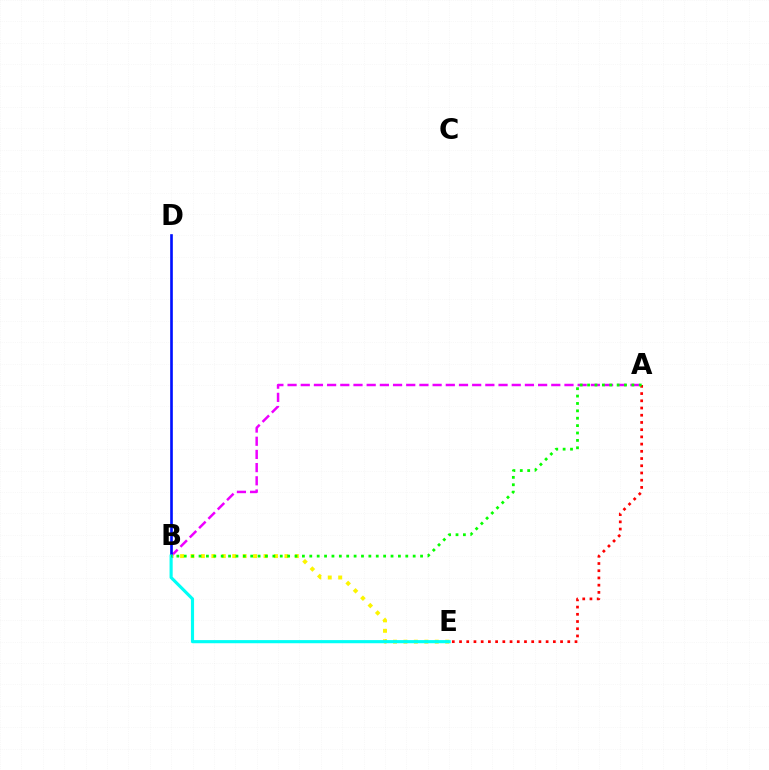{('A', 'B'): [{'color': '#ee00ff', 'line_style': 'dashed', 'thickness': 1.79}, {'color': '#08ff00', 'line_style': 'dotted', 'thickness': 2.01}], ('B', 'E'): [{'color': '#fcf500', 'line_style': 'dotted', 'thickness': 2.84}, {'color': '#00fff6', 'line_style': 'solid', 'thickness': 2.25}], ('B', 'D'): [{'color': '#0010ff', 'line_style': 'solid', 'thickness': 1.91}], ('A', 'E'): [{'color': '#ff0000', 'line_style': 'dotted', 'thickness': 1.96}]}